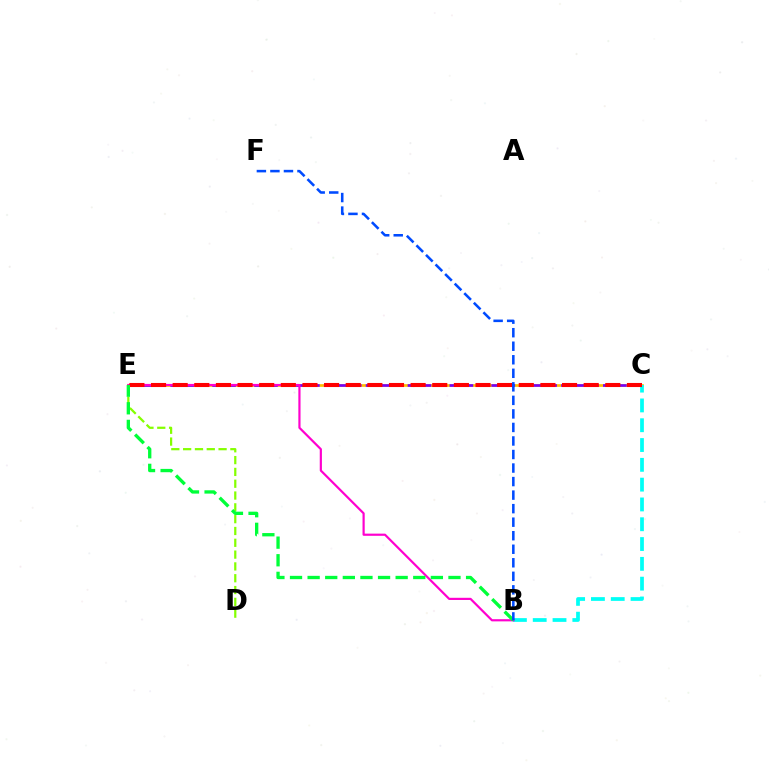{('D', 'E'): [{'color': '#84ff00', 'line_style': 'dashed', 'thickness': 1.6}], ('C', 'E'): [{'color': '#ffbd00', 'line_style': 'solid', 'thickness': 1.93}, {'color': '#7200ff', 'line_style': 'dashed', 'thickness': 1.9}, {'color': '#ff0000', 'line_style': 'dashed', 'thickness': 2.94}], ('B', 'C'): [{'color': '#00fff6', 'line_style': 'dashed', 'thickness': 2.69}], ('B', 'E'): [{'color': '#ff00cf', 'line_style': 'solid', 'thickness': 1.57}, {'color': '#00ff39', 'line_style': 'dashed', 'thickness': 2.39}], ('B', 'F'): [{'color': '#004bff', 'line_style': 'dashed', 'thickness': 1.84}]}